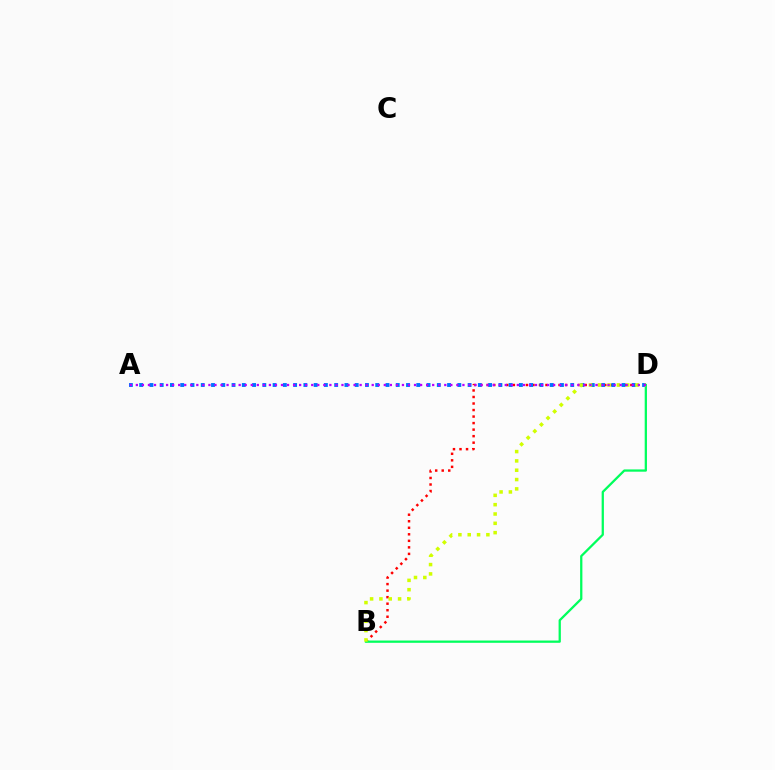{('B', 'D'): [{'color': '#ff0000', 'line_style': 'dotted', 'thickness': 1.77}, {'color': '#00ff5c', 'line_style': 'solid', 'thickness': 1.64}, {'color': '#d1ff00', 'line_style': 'dotted', 'thickness': 2.53}], ('A', 'D'): [{'color': '#0074ff', 'line_style': 'dotted', 'thickness': 2.79}, {'color': '#b900ff', 'line_style': 'dotted', 'thickness': 1.64}]}